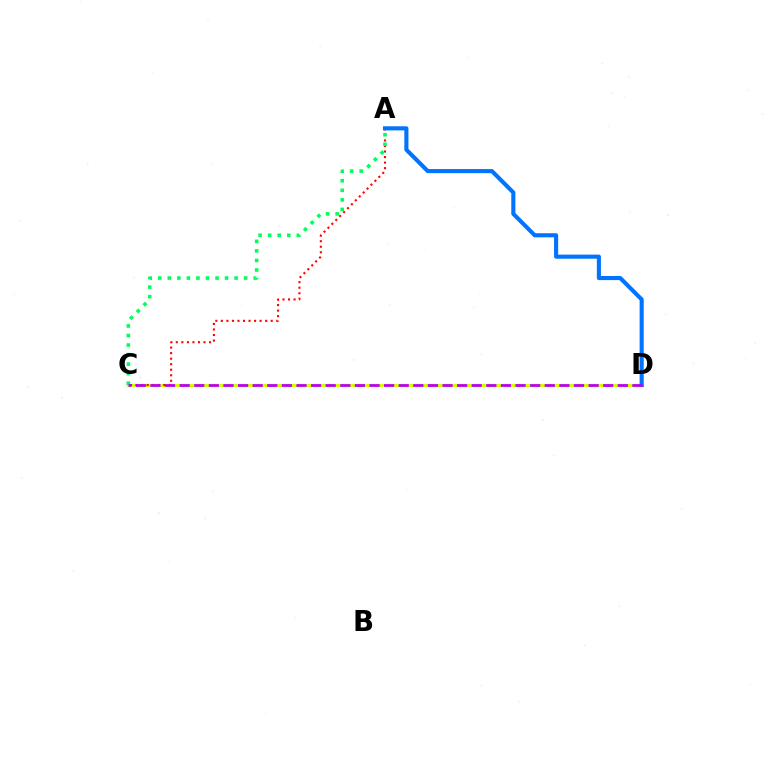{('C', 'D'): [{'color': '#d1ff00', 'line_style': 'solid', 'thickness': 2.3}, {'color': '#b900ff', 'line_style': 'dashed', 'thickness': 1.98}], ('A', 'C'): [{'color': '#ff0000', 'line_style': 'dotted', 'thickness': 1.5}, {'color': '#00ff5c', 'line_style': 'dotted', 'thickness': 2.59}], ('A', 'D'): [{'color': '#0074ff', 'line_style': 'solid', 'thickness': 2.95}]}